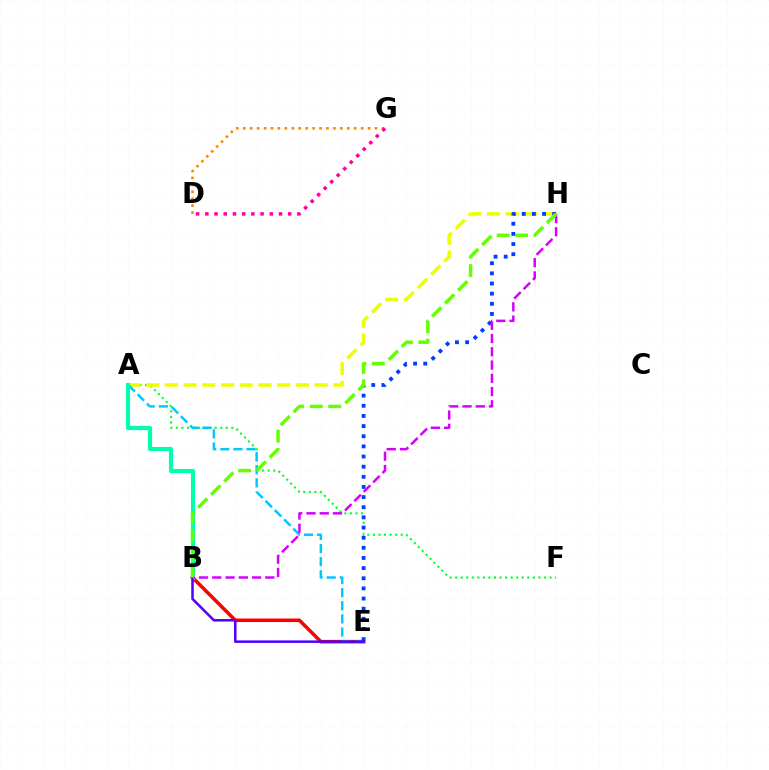{('D', 'G'): [{'color': '#ff8800', 'line_style': 'dotted', 'thickness': 1.88}, {'color': '#ff00a0', 'line_style': 'dotted', 'thickness': 2.5}], ('A', 'F'): [{'color': '#00ff27', 'line_style': 'dotted', 'thickness': 1.51}], ('B', 'E'): [{'color': '#ff0000', 'line_style': 'solid', 'thickness': 2.56}, {'color': '#4f00ff', 'line_style': 'solid', 'thickness': 1.81}], ('A', 'H'): [{'color': '#eeff00', 'line_style': 'dashed', 'thickness': 2.54}], ('A', 'E'): [{'color': '#00c7ff', 'line_style': 'dashed', 'thickness': 1.78}], ('A', 'B'): [{'color': '#00ffaf', 'line_style': 'solid', 'thickness': 2.97}], ('E', 'H'): [{'color': '#003fff', 'line_style': 'dotted', 'thickness': 2.76}], ('B', 'H'): [{'color': '#d600ff', 'line_style': 'dashed', 'thickness': 1.8}, {'color': '#66ff00', 'line_style': 'dashed', 'thickness': 2.51}]}